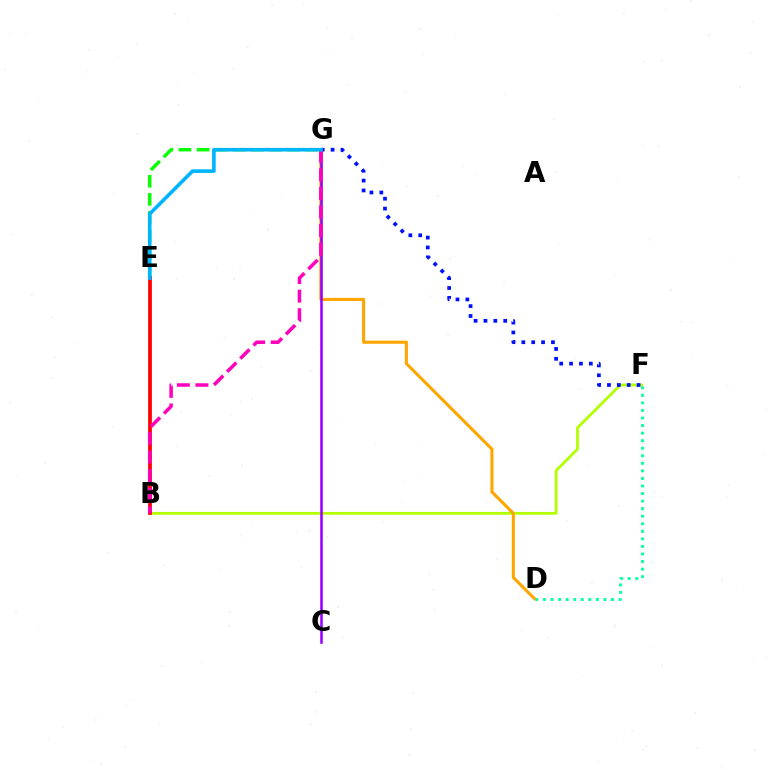{('B', 'F'): [{'color': '#b3ff00', 'line_style': 'solid', 'thickness': 2.01}], ('F', 'G'): [{'color': '#0010ff', 'line_style': 'dotted', 'thickness': 2.68}], ('E', 'G'): [{'color': '#08ff00', 'line_style': 'dashed', 'thickness': 2.46}, {'color': '#00b5ff', 'line_style': 'solid', 'thickness': 2.61}], ('D', 'G'): [{'color': '#ffa500', 'line_style': 'solid', 'thickness': 2.21}], ('D', 'F'): [{'color': '#00ff9d', 'line_style': 'dotted', 'thickness': 2.05}], ('C', 'G'): [{'color': '#9b00ff', 'line_style': 'solid', 'thickness': 1.85}], ('B', 'E'): [{'color': '#ff0000', 'line_style': 'solid', 'thickness': 2.68}], ('B', 'G'): [{'color': '#ff00bd', 'line_style': 'dashed', 'thickness': 2.53}]}